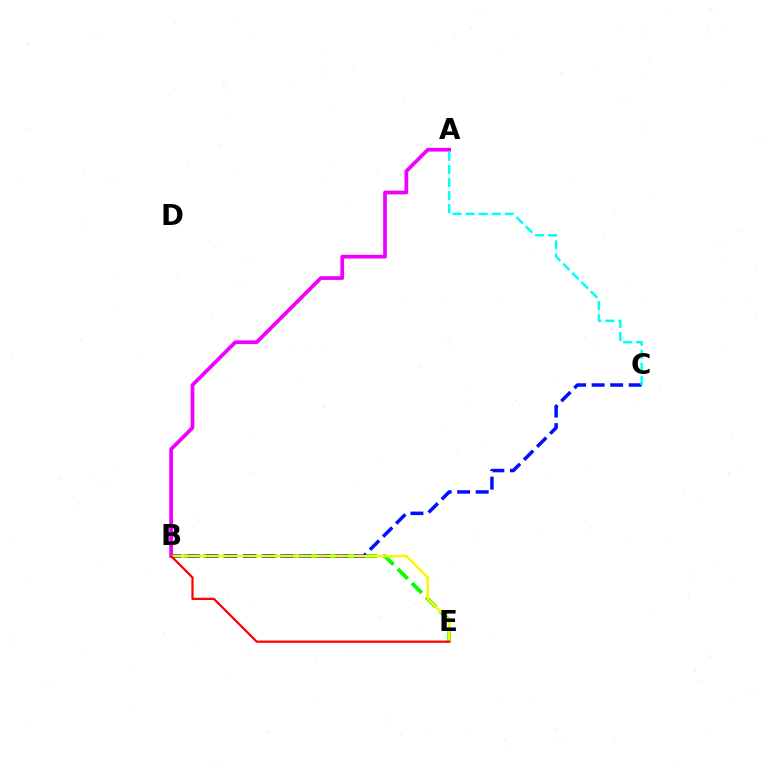{('A', 'B'): [{'color': '#ee00ff', 'line_style': 'solid', 'thickness': 2.68}], ('B', 'E'): [{'color': '#08ff00', 'line_style': 'dashed', 'thickness': 2.72}, {'color': '#fcf500', 'line_style': 'solid', 'thickness': 1.81}, {'color': '#ff0000', 'line_style': 'solid', 'thickness': 1.61}], ('B', 'C'): [{'color': '#0010ff', 'line_style': 'dashed', 'thickness': 2.52}], ('A', 'C'): [{'color': '#00fff6', 'line_style': 'dashed', 'thickness': 1.78}]}